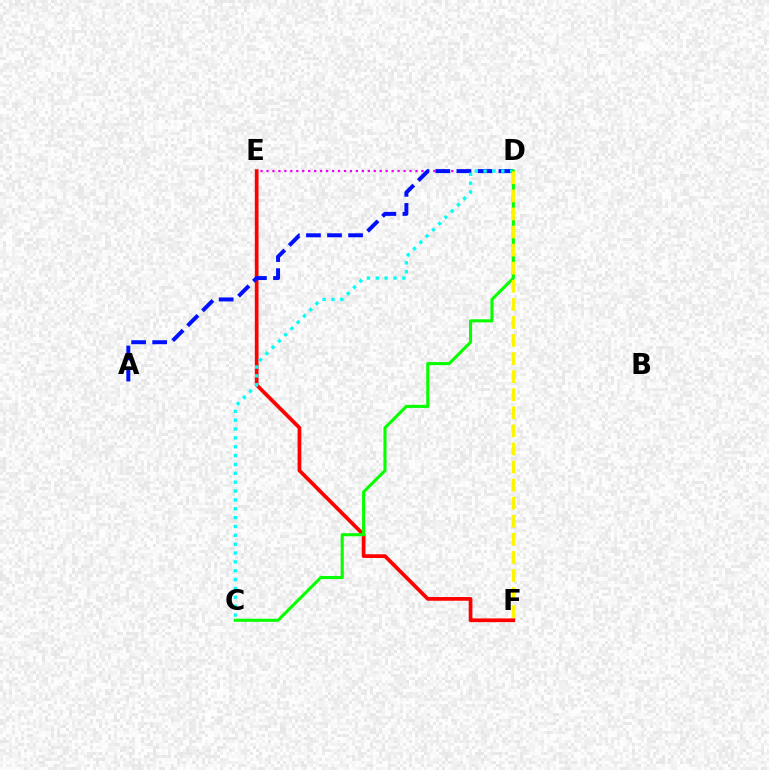{('E', 'F'): [{'color': '#ff0000', 'line_style': 'solid', 'thickness': 2.68}], ('D', 'E'): [{'color': '#ee00ff', 'line_style': 'dotted', 'thickness': 1.62}], ('A', 'D'): [{'color': '#0010ff', 'line_style': 'dashed', 'thickness': 2.86}], ('C', 'D'): [{'color': '#00fff6', 'line_style': 'dotted', 'thickness': 2.41}, {'color': '#08ff00', 'line_style': 'solid', 'thickness': 2.22}], ('D', 'F'): [{'color': '#fcf500', 'line_style': 'dashed', 'thickness': 2.46}]}